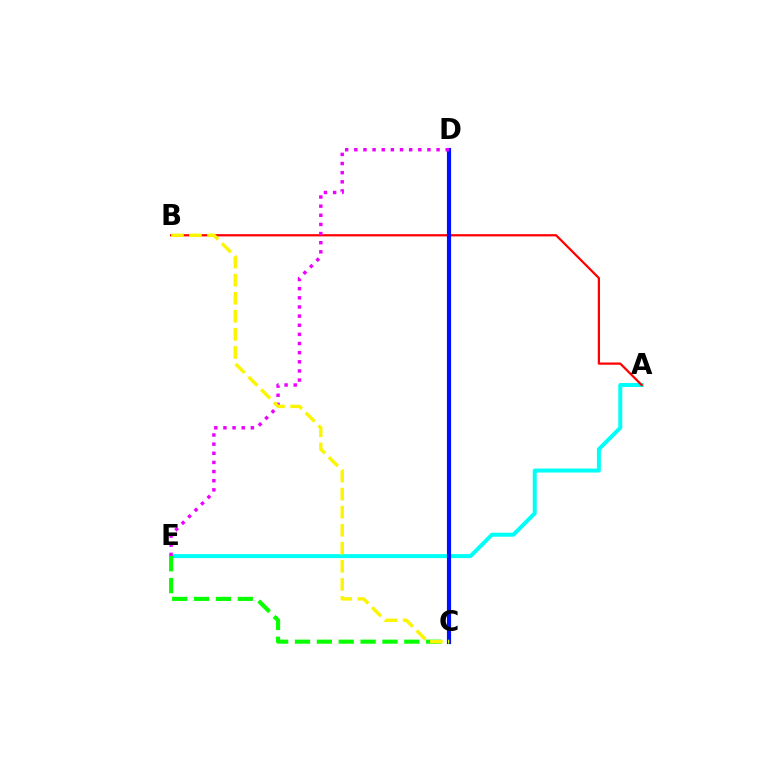{('A', 'E'): [{'color': '#00fff6', 'line_style': 'solid', 'thickness': 2.87}], ('A', 'B'): [{'color': '#ff0000', 'line_style': 'solid', 'thickness': 1.62}], ('C', 'D'): [{'color': '#0010ff', 'line_style': 'solid', 'thickness': 2.99}], ('D', 'E'): [{'color': '#ee00ff', 'line_style': 'dotted', 'thickness': 2.48}], ('C', 'E'): [{'color': '#08ff00', 'line_style': 'dashed', 'thickness': 2.97}], ('B', 'C'): [{'color': '#fcf500', 'line_style': 'dashed', 'thickness': 2.45}]}